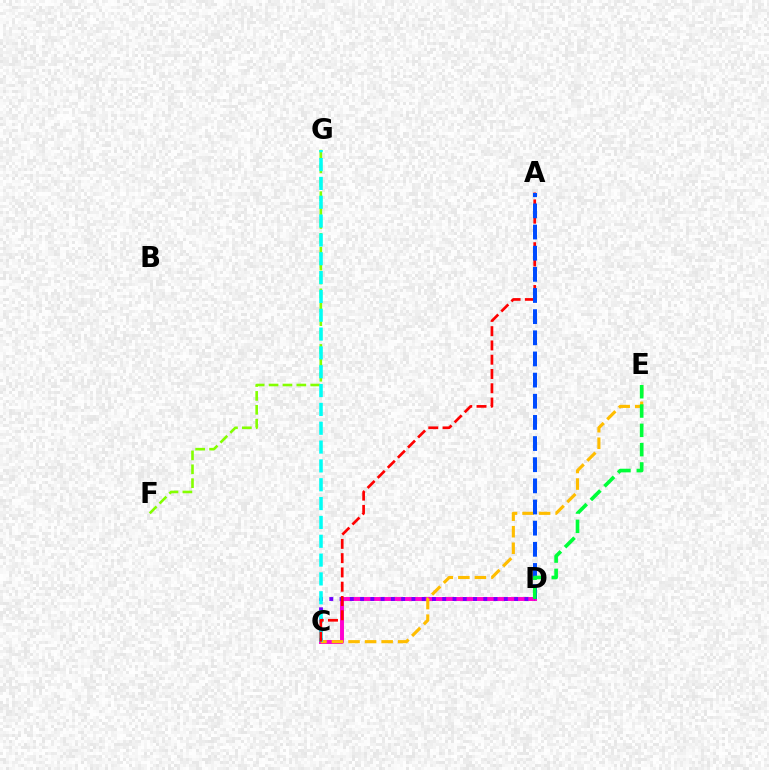{('F', 'G'): [{'color': '#84ff00', 'line_style': 'dashed', 'thickness': 1.89}], ('C', 'D'): [{'color': '#ff00cf', 'line_style': 'solid', 'thickness': 2.83}, {'color': '#7200ff', 'line_style': 'dotted', 'thickness': 2.79}], ('C', 'E'): [{'color': '#ffbd00', 'line_style': 'dashed', 'thickness': 2.25}], ('C', 'G'): [{'color': '#00fff6', 'line_style': 'dashed', 'thickness': 2.56}], ('A', 'C'): [{'color': '#ff0000', 'line_style': 'dashed', 'thickness': 1.94}], ('A', 'D'): [{'color': '#004bff', 'line_style': 'dashed', 'thickness': 2.87}], ('D', 'E'): [{'color': '#00ff39', 'line_style': 'dashed', 'thickness': 2.62}]}